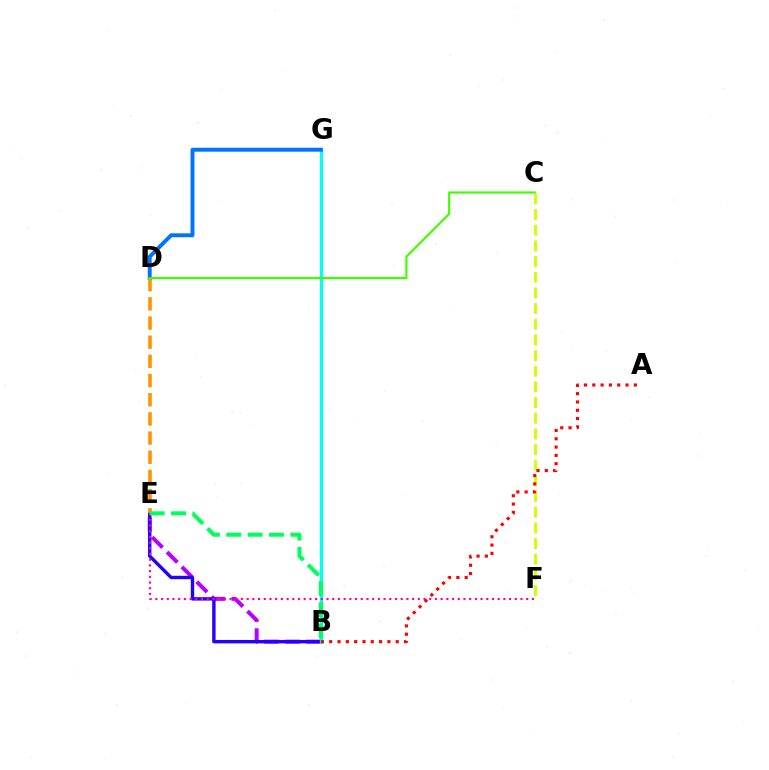{('B', 'E'): [{'color': '#b900ff', 'line_style': 'dashed', 'thickness': 2.85}, {'color': '#2500ff', 'line_style': 'solid', 'thickness': 2.44}, {'color': '#00ff5c', 'line_style': 'dashed', 'thickness': 2.9}], ('B', 'G'): [{'color': '#00fff6', 'line_style': 'solid', 'thickness': 2.35}], ('C', 'F'): [{'color': '#d1ff00', 'line_style': 'dashed', 'thickness': 2.13}], ('D', 'G'): [{'color': '#0074ff', 'line_style': 'solid', 'thickness': 2.82}], ('E', 'F'): [{'color': '#ff00ac', 'line_style': 'dotted', 'thickness': 1.55}], ('D', 'E'): [{'color': '#ff9400', 'line_style': 'dashed', 'thickness': 2.6}], ('C', 'D'): [{'color': '#3dff00', 'line_style': 'solid', 'thickness': 1.54}], ('A', 'B'): [{'color': '#ff0000', 'line_style': 'dotted', 'thickness': 2.26}]}